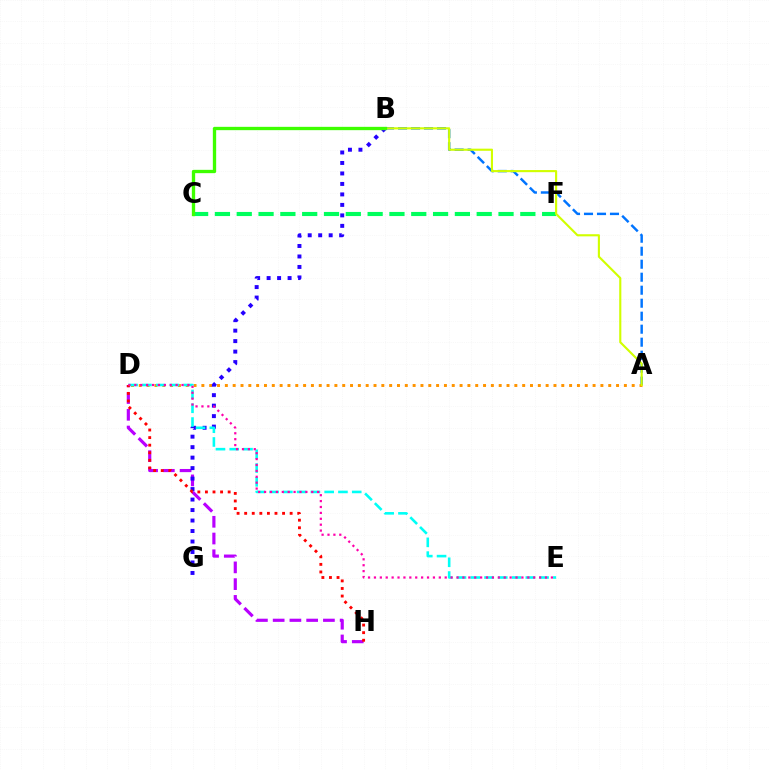{('A', 'B'): [{'color': '#0074ff', 'line_style': 'dashed', 'thickness': 1.77}, {'color': '#d1ff00', 'line_style': 'solid', 'thickness': 1.53}], ('D', 'H'): [{'color': '#b900ff', 'line_style': 'dashed', 'thickness': 2.28}, {'color': '#ff0000', 'line_style': 'dotted', 'thickness': 2.06}], ('A', 'D'): [{'color': '#ff9400', 'line_style': 'dotted', 'thickness': 2.13}], ('C', 'F'): [{'color': '#00ff5c', 'line_style': 'dashed', 'thickness': 2.96}], ('B', 'G'): [{'color': '#2500ff', 'line_style': 'dotted', 'thickness': 2.85}], ('D', 'E'): [{'color': '#00fff6', 'line_style': 'dashed', 'thickness': 1.87}, {'color': '#ff00ac', 'line_style': 'dotted', 'thickness': 1.6}], ('B', 'C'): [{'color': '#3dff00', 'line_style': 'solid', 'thickness': 2.39}]}